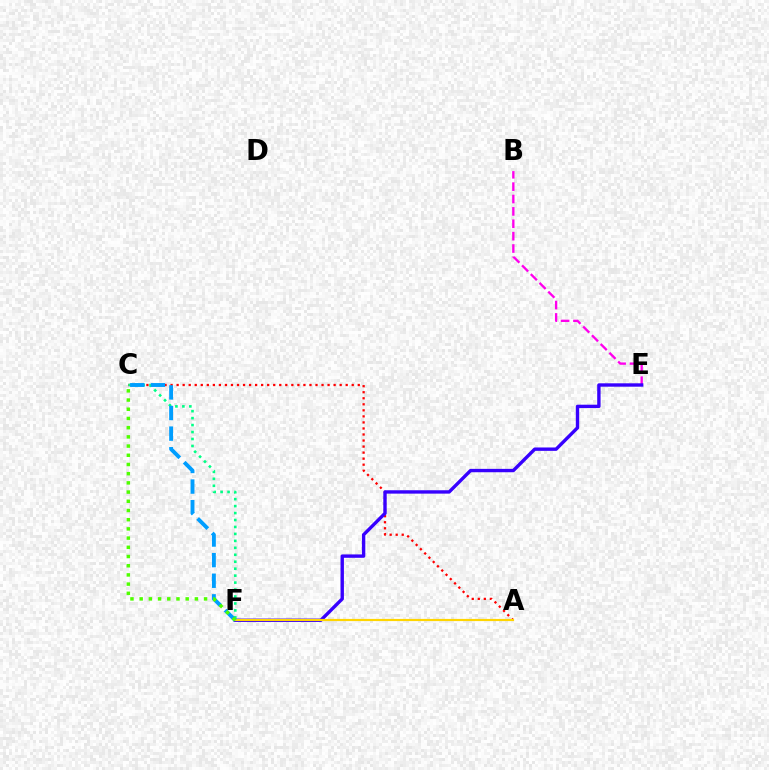{('A', 'C'): [{'color': '#ff0000', 'line_style': 'dotted', 'thickness': 1.64}], ('B', 'E'): [{'color': '#ff00ed', 'line_style': 'dashed', 'thickness': 1.68}], ('E', 'F'): [{'color': '#3700ff', 'line_style': 'solid', 'thickness': 2.43}], ('C', 'F'): [{'color': '#00ff86', 'line_style': 'dotted', 'thickness': 1.89}, {'color': '#009eff', 'line_style': 'dashed', 'thickness': 2.8}, {'color': '#4fff00', 'line_style': 'dotted', 'thickness': 2.5}], ('A', 'F'): [{'color': '#ffd500', 'line_style': 'solid', 'thickness': 1.57}]}